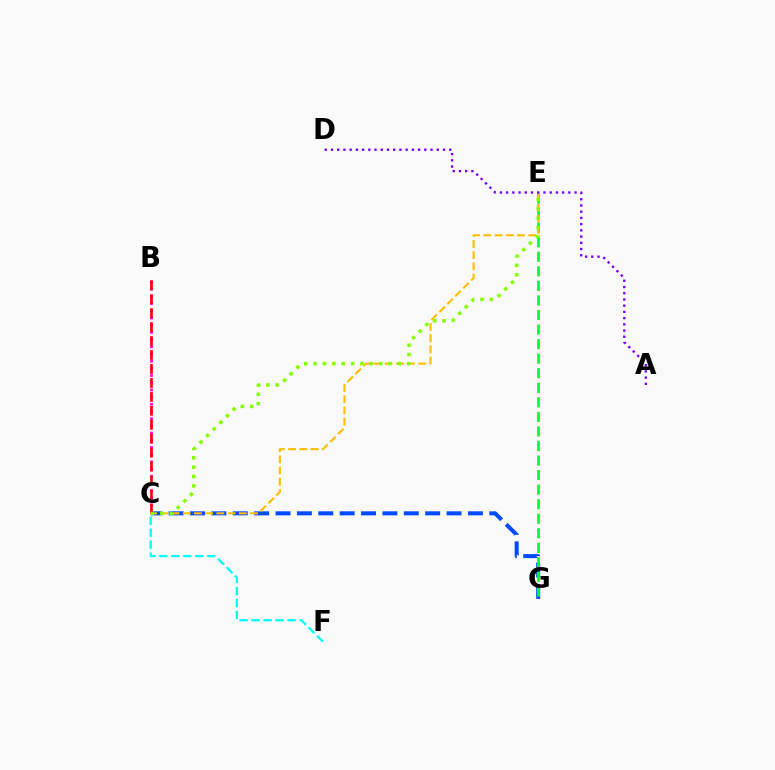{('C', 'F'): [{'color': '#00fff6', 'line_style': 'dashed', 'thickness': 1.63}], ('C', 'G'): [{'color': '#004bff', 'line_style': 'dashed', 'thickness': 2.9}], ('B', 'C'): [{'color': '#ff00cf', 'line_style': 'dotted', 'thickness': 1.95}, {'color': '#ff0000', 'line_style': 'dashed', 'thickness': 1.9}], ('E', 'G'): [{'color': '#00ff39', 'line_style': 'dashed', 'thickness': 1.98}], ('C', 'E'): [{'color': '#ffbd00', 'line_style': 'dashed', 'thickness': 1.52}, {'color': '#84ff00', 'line_style': 'dotted', 'thickness': 2.54}], ('A', 'D'): [{'color': '#7200ff', 'line_style': 'dotted', 'thickness': 1.69}]}